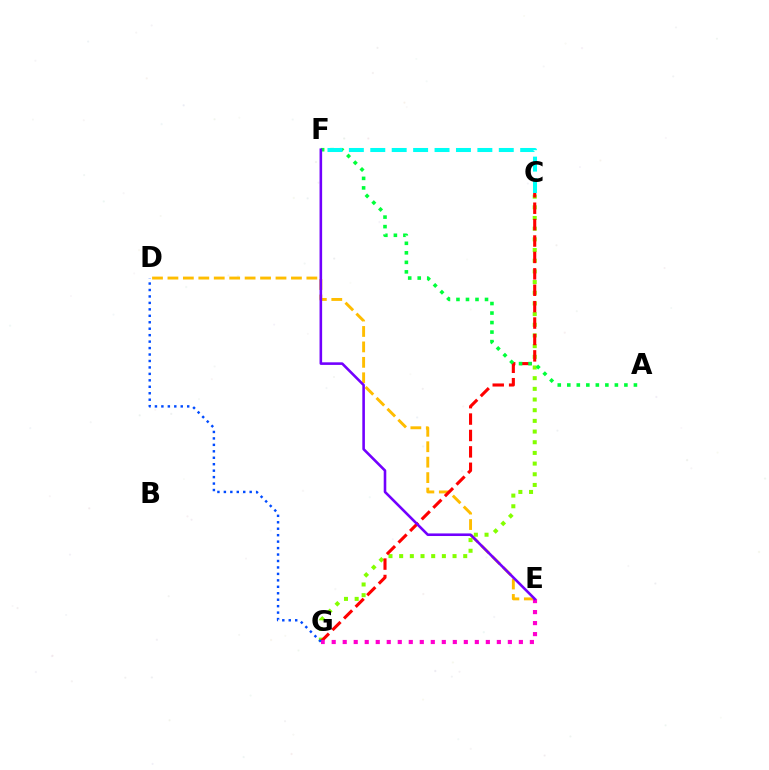{('C', 'G'): [{'color': '#84ff00', 'line_style': 'dotted', 'thickness': 2.9}, {'color': '#ff0000', 'line_style': 'dashed', 'thickness': 2.23}], ('D', 'E'): [{'color': '#ffbd00', 'line_style': 'dashed', 'thickness': 2.1}], ('A', 'F'): [{'color': '#00ff39', 'line_style': 'dotted', 'thickness': 2.59}], ('E', 'G'): [{'color': '#ff00cf', 'line_style': 'dotted', 'thickness': 2.99}], ('E', 'F'): [{'color': '#7200ff', 'line_style': 'solid', 'thickness': 1.87}], ('C', 'F'): [{'color': '#00fff6', 'line_style': 'dashed', 'thickness': 2.91}], ('D', 'G'): [{'color': '#004bff', 'line_style': 'dotted', 'thickness': 1.75}]}